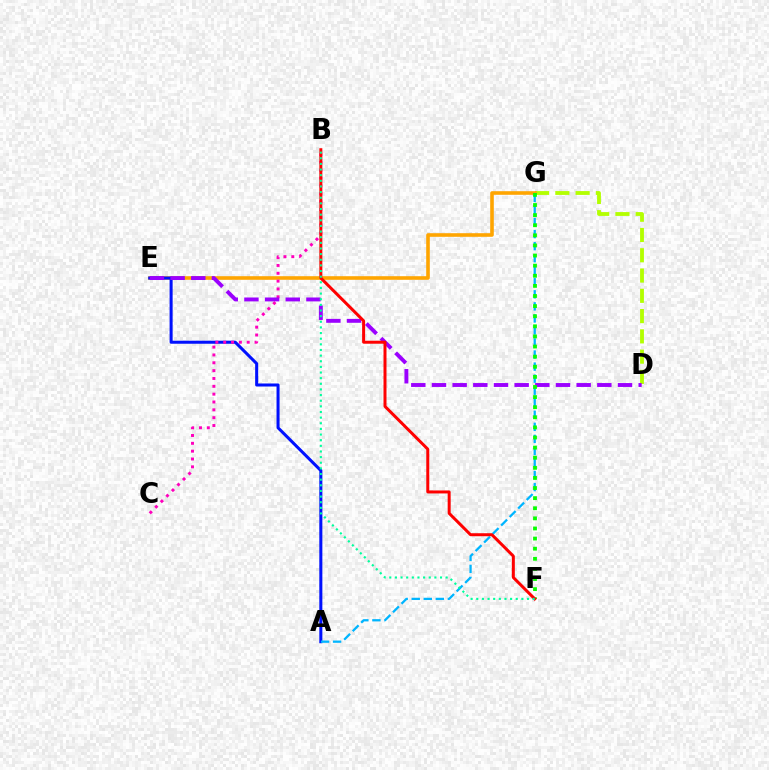{('D', 'G'): [{'color': '#b3ff00', 'line_style': 'dashed', 'thickness': 2.75}], ('E', 'G'): [{'color': '#ffa500', 'line_style': 'solid', 'thickness': 2.59}], ('A', 'E'): [{'color': '#0010ff', 'line_style': 'solid', 'thickness': 2.19}], ('A', 'G'): [{'color': '#00b5ff', 'line_style': 'dashed', 'thickness': 1.64}], ('B', 'C'): [{'color': '#ff00bd', 'line_style': 'dotted', 'thickness': 2.13}], ('D', 'E'): [{'color': '#9b00ff', 'line_style': 'dashed', 'thickness': 2.81}], ('F', 'G'): [{'color': '#08ff00', 'line_style': 'dotted', 'thickness': 2.75}], ('B', 'F'): [{'color': '#ff0000', 'line_style': 'solid', 'thickness': 2.15}, {'color': '#00ff9d', 'line_style': 'dotted', 'thickness': 1.53}]}